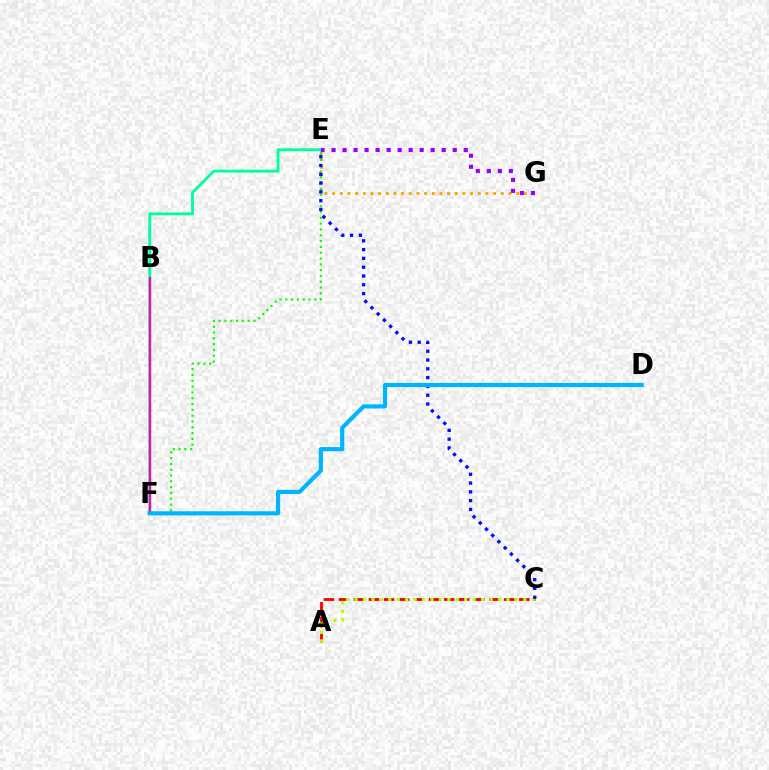{('E', 'G'): [{'color': '#ffa500', 'line_style': 'dotted', 'thickness': 2.08}, {'color': '#9b00ff', 'line_style': 'dotted', 'thickness': 2.99}], ('A', 'C'): [{'color': '#ff0000', 'line_style': 'dashed', 'thickness': 2.04}, {'color': '#b3ff00', 'line_style': 'dotted', 'thickness': 2.29}], ('E', 'F'): [{'color': '#08ff00', 'line_style': 'dotted', 'thickness': 1.58}, {'color': '#00ff9d', 'line_style': 'solid', 'thickness': 2.08}], ('B', 'F'): [{'color': '#ff00bd', 'line_style': 'solid', 'thickness': 1.64}], ('C', 'E'): [{'color': '#0010ff', 'line_style': 'dotted', 'thickness': 2.39}], ('D', 'F'): [{'color': '#00b5ff', 'line_style': 'solid', 'thickness': 2.99}]}